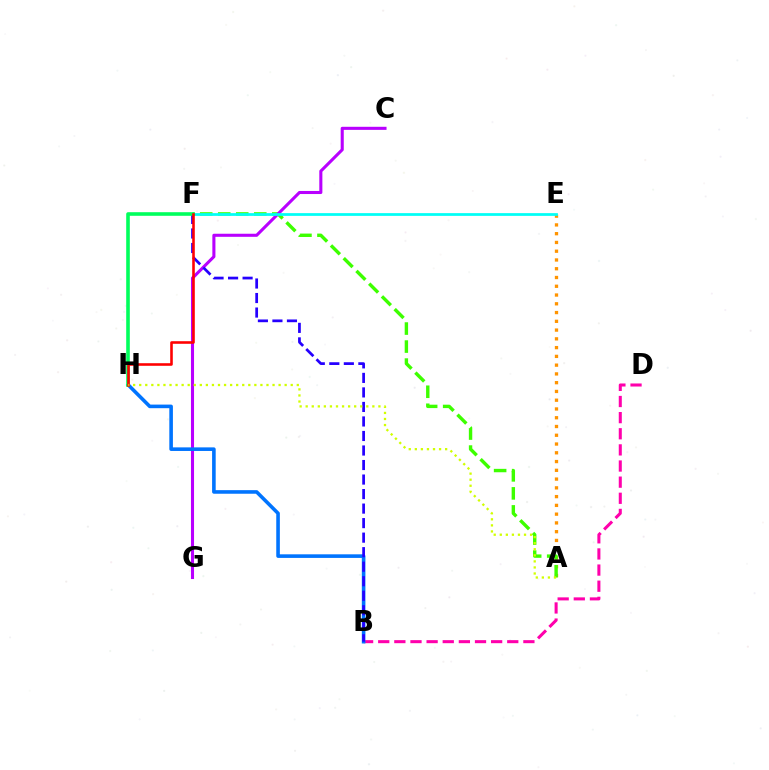{('B', 'D'): [{'color': '#ff00ac', 'line_style': 'dashed', 'thickness': 2.19}], ('A', 'E'): [{'color': '#ff9400', 'line_style': 'dotted', 'thickness': 2.38}], ('A', 'F'): [{'color': '#3dff00', 'line_style': 'dashed', 'thickness': 2.45}], ('C', 'G'): [{'color': '#b900ff', 'line_style': 'solid', 'thickness': 2.21}], ('B', 'H'): [{'color': '#0074ff', 'line_style': 'solid', 'thickness': 2.59}], ('E', 'F'): [{'color': '#00fff6', 'line_style': 'solid', 'thickness': 1.97}], ('B', 'F'): [{'color': '#2500ff', 'line_style': 'dashed', 'thickness': 1.97}], ('F', 'H'): [{'color': '#00ff5c', 'line_style': 'solid', 'thickness': 2.59}, {'color': '#ff0000', 'line_style': 'solid', 'thickness': 1.86}], ('A', 'H'): [{'color': '#d1ff00', 'line_style': 'dotted', 'thickness': 1.65}]}